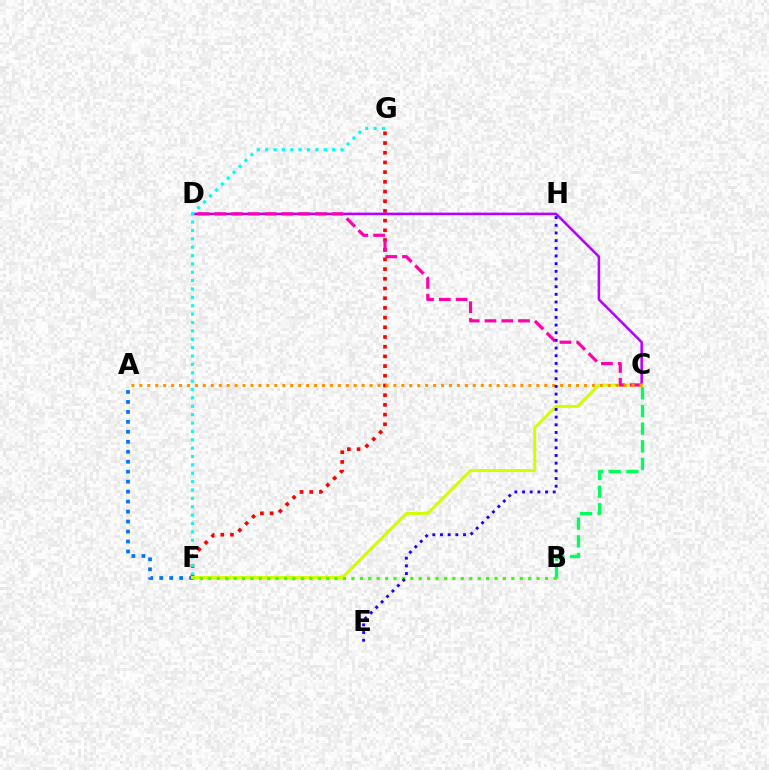{('A', 'F'): [{'color': '#0074ff', 'line_style': 'dotted', 'thickness': 2.71}], ('F', 'G'): [{'color': '#ff0000', 'line_style': 'dotted', 'thickness': 2.63}, {'color': '#00fff6', 'line_style': 'dotted', 'thickness': 2.28}], ('C', 'D'): [{'color': '#b900ff', 'line_style': 'solid', 'thickness': 1.83}, {'color': '#ff00ac', 'line_style': 'dashed', 'thickness': 2.28}], ('C', 'F'): [{'color': '#d1ff00', 'line_style': 'solid', 'thickness': 2.13}], ('A', 'C'): [{'color': '#ff9400', 'line_style': 'dotted', 'thickness': 2.16}], ('B', 'C'): [{'color': '#00ff5c', 'line_style': 'dashed', 'thickness': 2.4}], ('B', 'F'): [{'color': '#3dff00', 'line_style': 'dotted', 'thickness': 2.29}], ('E', 'H'): [{'color': '#2500ff', 'line_style': 'dotted', 'thickness': 2.08}]}